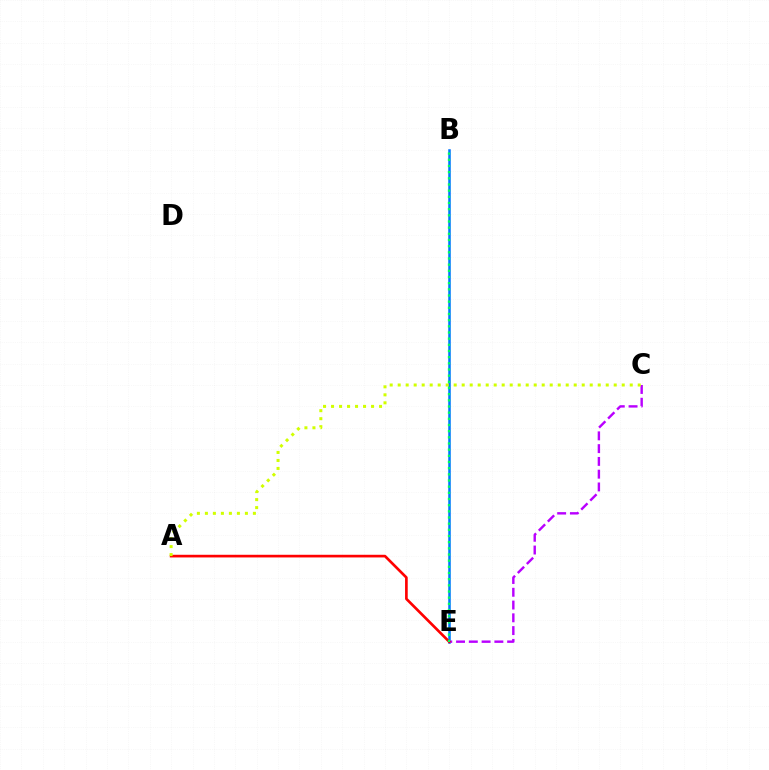{('B', 'E'): [{'color': '#0074ff', 'line_style': 'solid', 'thickness': 1.82}, {'color': '#00ff5c', 'line_style': 'dotted', 'thickness': 1.68}], ('C', 'E'): [{'color': '#b900ff', 'line_style': 'dashed', 'thickness': 1.74}], ('A', 'E'): [{'color': '#ff0000', 'line_style': 'solid', 'thickness': 1.92}], ('A', 'C'): [{'color': '#d1ff00', 'line_style': 'dotted', 'thickness': 2.17}]}